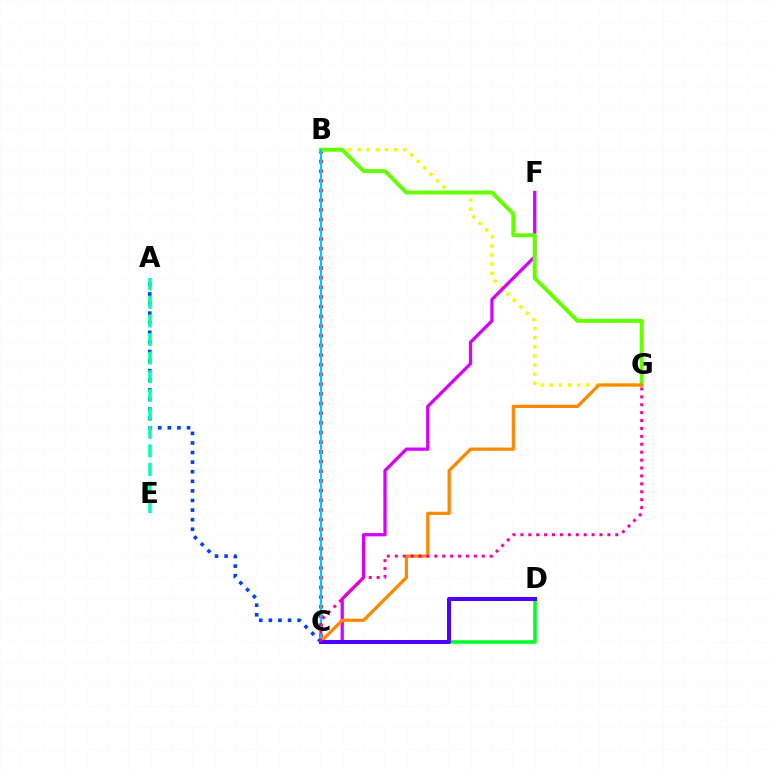{('C', 'D'): [{'color': '#00ff27', 'line_style': 'solid', 'thickness': 2.55}, {'color': '#4f00ff', 'line_style': 'solid', 'thickness': 2.9}], ('B', 'C'): [{'color': '#ff0000', 'line_style': 'dotted', 'thickness': 2.63}, {'color': '#00c7ff', 'line_style': 'solid', 'thickness': 1.57}], ('A', 'C'): [{'color': '#003fff', 'line_style': 'dotted', 'thickness': 2.61}], ('B', 'G'): [{'color': '#eeff00', 'line_style': 'dotted', 'thickness': 2.48}, {'color': '#66ff00', 'line_style': 'solid', 'thickness': 2.86}], ('C', 'F'): [{'color': '#d600ff', 'line_style': 'solid', 'thickness': 2.35}], ('C', 'G'): [{'color': '#ff8800', 'line_style': 'solid', 'thickness': 2.32}, {'color': '#ff00a0', 'line_style': 'dotted', 'thickness': 2.15}], ('A', 'E'): [{'color': '#00ffaf', 'line_style': 'dashed', 'thickness': 2.52}]}